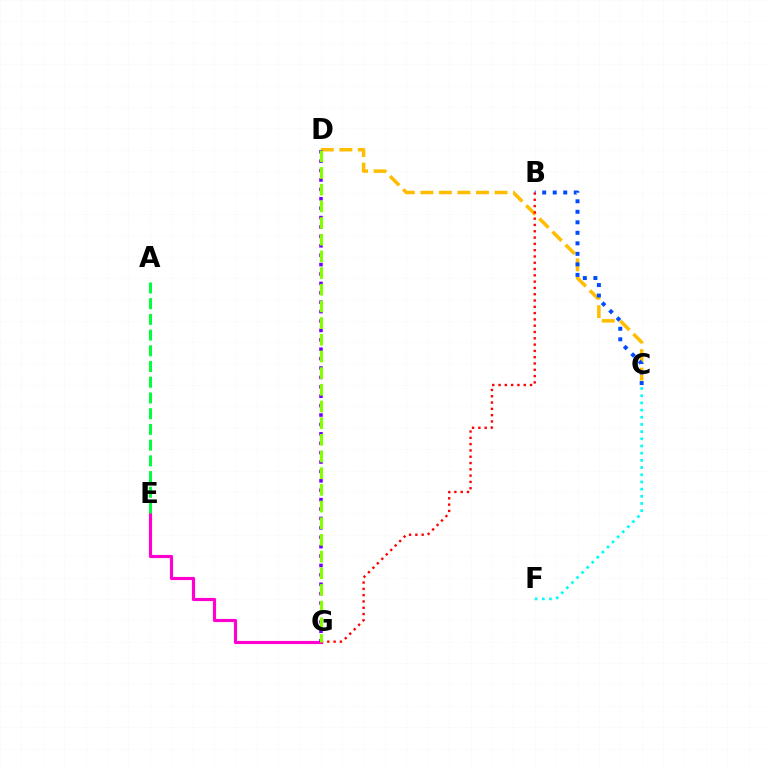{('C', 'D'): [{'color': '#ffbd00', 'line_style': 'dashed', 'thickness': 2.52}], ('E', 'G'): [{'color': '#ff00cf', 'line_style': 'solid', 'thickness': 2.27}], ('B', 'C'): [{'color': '#004bff', 'line_style': 'dotted', 'thickness': 2.86}], ('D', 'G'): [{'color': '#7200ff', 'line_style': 'dotted', 'thickness': 2.55}, {'color': '#84ff00', 'line_style': 'dashed', 'thickness': 2.27}], ('A', 'E'): [{'color': '#00ff39', 'line_style': 'dashed', 'thickness': 2.14}], ('B', 'G'): [{'color': '#ff0000', 'line_style': 'dotted', 'thickness': 1.71}], ('C', 'F'): [{'color': '#00fff6', 'line_style': 'dotted', 'thickness': 1.95}]}